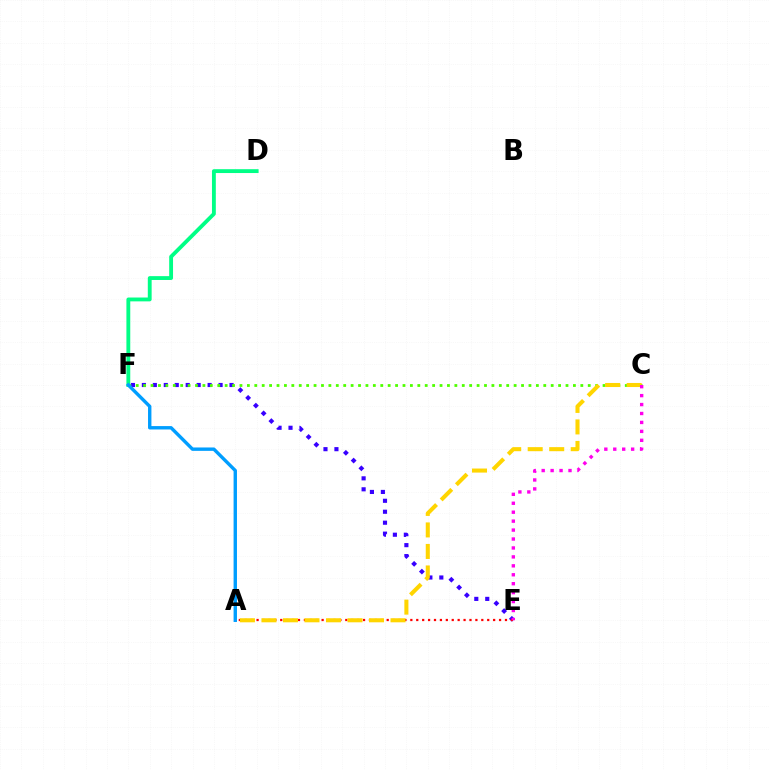{('E', 'F'): [{'color': '#3700ff', 'line_style': 'dotted', 'thickness': 2.98}], ('A', 'E'): [{'color': '#ff0000', 'line_style': 'dotted', 'thickness': 1.61}], ('C', 'F'): [{'color': '#4fff00', 'line_style': 'dotted', 'thickness': 2.01}], ('D', 'F'): [{'color': '#00ff86', 'line_style': 'solid', 'thickness': 2.77}], ('A', 'F'): [{'color': '#009eff', 'line_style': 'solid', 'thickness': 2.44}], ('A', 'C'): [{'color': '#ffd500', 'line_style': 'dashed', 'thickness': 2.92}], ('C', 'E'): [{'color': '#ff00ed', 'line_style': 'dotted', 'thickness': 2.43}]}